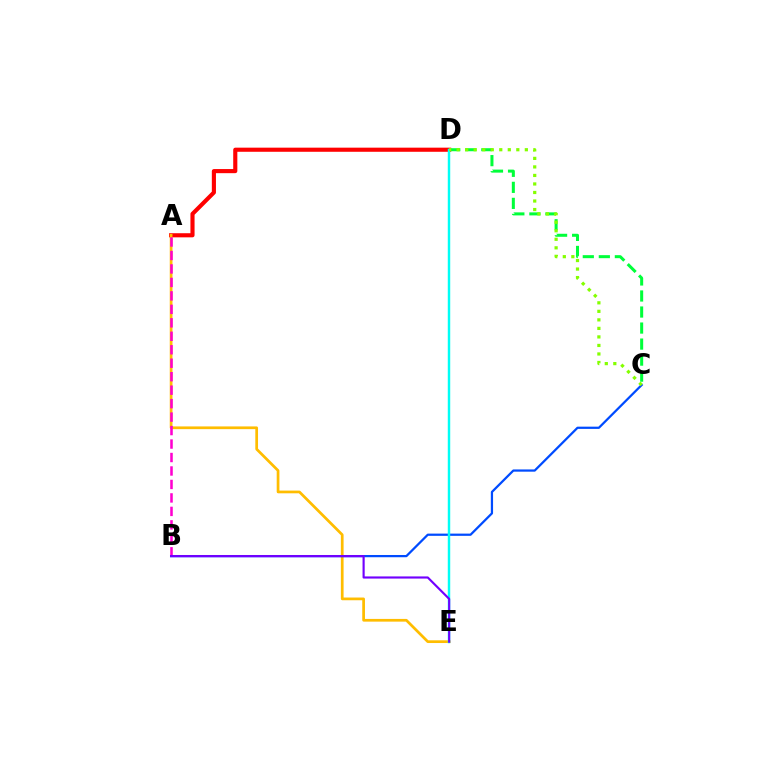{('A', 'D'): [{'color': '#ff0000', 'line_style': 'solid', 'thickness': 2.97}], ('A', 'E'): [{'color': '#ffbd00', 'line_style': 'solid', 'thickness': 1.96}], ('A', 'B'): [{'color': '#ff00cf', 'line_style': 'dashed', 'thickness': 1.83}], ('C', 'D'): [{'color': '#00ff39', 'line_style': 'dashed', 'thickness': 2.18}, {'color': '#84ff00', 'line_style': 'dotted', 'thickness': 2.32}], ('B', 'C'): [{'color': '#004bff', 'line_style': 'solid', 'thickness': 1.61}], ('D', 'E'): [{'color': '#00fff6', 'line_style': 'solid', 'thickness': 1.76}], ('B', 'E'): [{'color': '#7200ff', 'line_style': 'solid', 'thickness': 1.55}]}